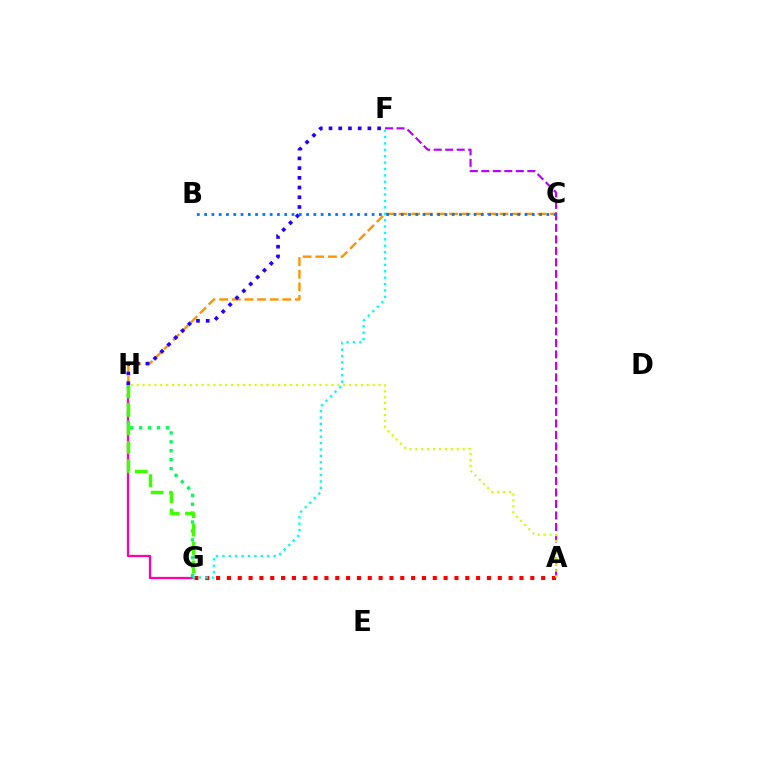{('G', 'H'): [{'color': '#ff00ac', 'line_style': 'solid', 'thickness': 1.65}, {'color': '#00ff5c', 'line_style': 'dotted', 'thickness': 2.42}, {'color': '#3dff00', 'line_style': 'dashed', 'thickness': 2.51}], ('C', 'H'): [{'color': '#ff9400', 'line_style': 'dashed', 'thickness': 1.72}], ('A', 'F'): [{'color': '#b900ff', 'line_style': 'dashed', 'thickness': 1.56}], ('F', 'H'): [{'color': '#2500ff', 'line_style': 'dotted', 'thickness': 2.64}], ('A', 'G'): [{'color': '#ff0000', 'line_style': 'dotted', 'thickness': 2.94}], ('F', 'G'): [{'color': '#00fff6', 'line_style': 'dotted', 'thickness': 1.74}], ('B', 'C'): [{'color': '#0074ff', 'line_style': 'dotted', 'thickness': 1.98}], ('A', 'H'): [{'color': '#d1ff00', 'line_style': 'dotted', 'thickness': 1.6}]}